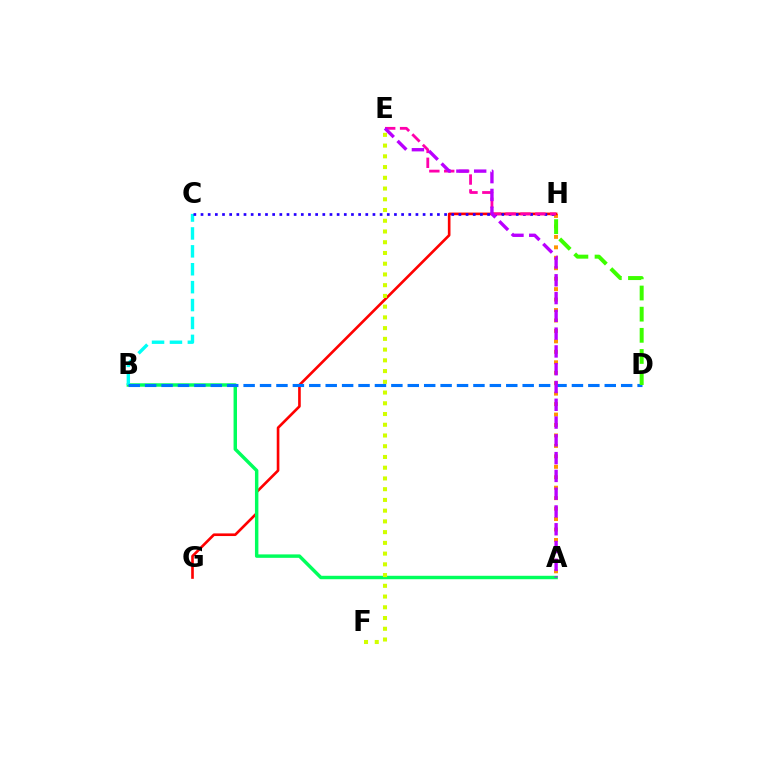{('A', 'H'): [{'color': '#ff9400', 'line_style': 'dotted', 'thickness': 2.84}], ('G', 'H'): [{'color': '#ff0000', 'line_style': 'solid', 'thickness': 1.9}], ('A', 'B'): [{'color': '#00ff5c', 'line_style': 'solid', 'thickness': 2.48}], ('E', 'F'): [{'color': '#d1ff00', 'line_style': 'dotted', 'thickness': 2.92}], ('B', 'C'): [{'color': '#00fff6', 'line_style': 'dashed', 'thickness': 2.43}], ('C', 'H'): [{'color': '#2500ff', 'line_style': 'dotted', 'thickness': 1.95}], ('E', 'H'): [{'color': '#ff00ac', 'line_style': 'dashed', 'thickness': 2.02}], ('B', 'D'): [{'color': '#0074ff', 'line_style': 'dashed', 'thickness': 2.23}], ('A', 'E'): [{'color': '#b900ff', 'line_style': 'dashed', 'thickness': 2.42}], ('D', 'H'): [{'color': '#3dff00', 'line_style': 'dashed', 'thickness': 2.87}]}